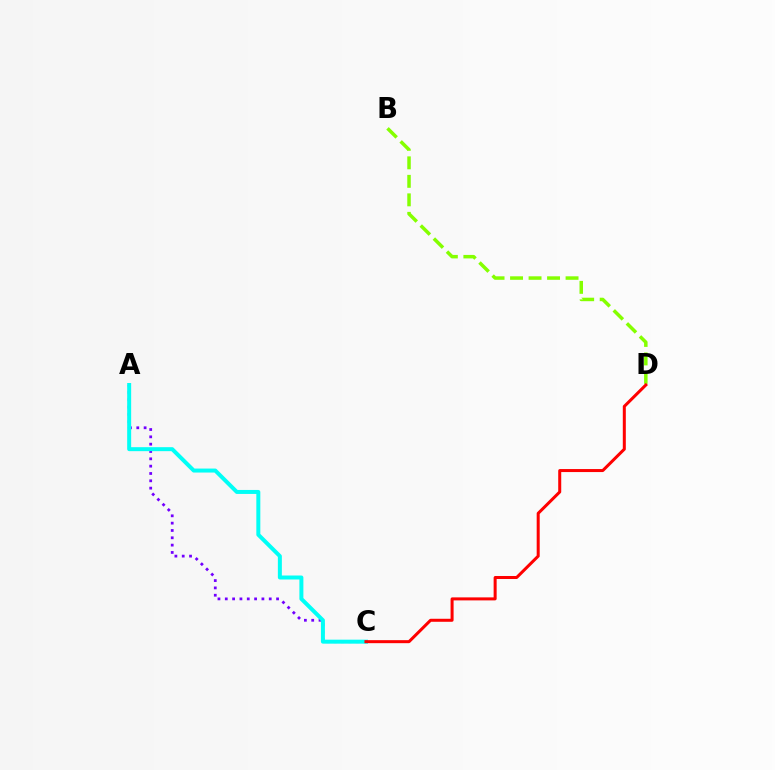{('B', 'D'): [{'color': '#84ff00', 'line_style': 'dashed', 'thickness': 2.51}], ('A', 'C'): [{'color': '#7200ff', 'line_style': 'dotted', 'thickness': 1.99}, {'color': '#00fff6', 'line_style': 'solid', 'thickness': 2.87}], ('C', 'D'): [{'color': '#ff0000', 'line_style': 'solid', 'thickness': 2.17}]}